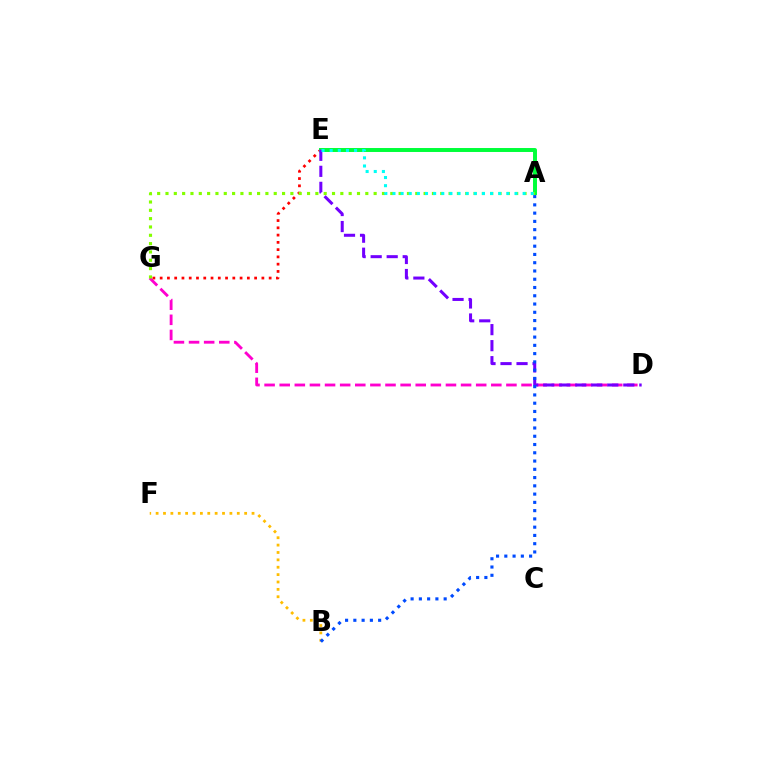{('D', 'G'): [{'color': '#ff00cf', 'line_style': 'dashed', 'thickness': 2.05}], ('E', 'G'): [{'color': '#ff0000', 'line_style': 'dotted', 'thickness': 1.97}], ('B', 'F'): [{'color': '#ffbd00', 'line_style': 'dotted', 'thickness': 2.0}], ('A', 'E'): [{'color': '#00ff39', 'line_style': 'solid', 'thickness': 2.85}, {'color': '#00fff6', 'line_style': 'dotted', 'thickness': 2.21}], ('D', 'E'): [{'color': '#7200ff', 'line_style': 'dashed', 'thickness': 2.18}], ('A', 'B'): [{'color': '#004bff', 'line_style': 'dotted', 'thickness': 2.25}], ('A', 'G'): [{'color': '#84ff00', 'line_style': 'dotted', 'thickness': 2.26}]}